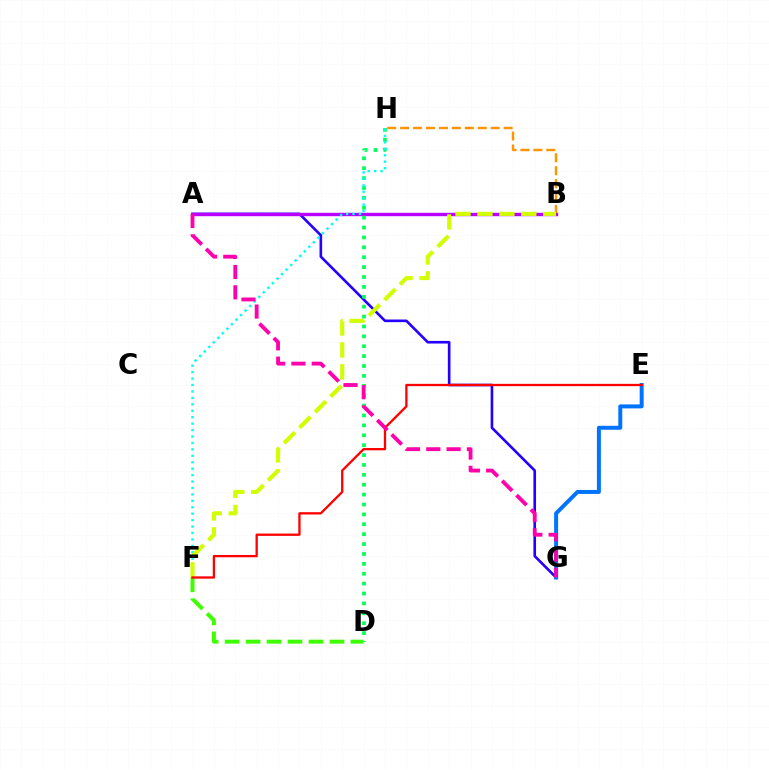{('A', 'G'): [{'color': '#2500ff', 'line_style': 'solid', 'thickness': 1.89}, {'color': '#ff00ac', 'line_style': 'dashed', 'thickness': 2.76}], ('B', 'H'): [{'color': '#ff9400', 'line_style': 'dashed', 'thickness': 1.76}], ('D', 'F'): [{'color': '#3dff00', 'line_style': 'dashed', 'thickness': 2.85}], ('A', 'B'): [{'color': '#b900ff', 'line_style': 'solid', 'thickness': 2.44}], ('D', 'H'): [{'color': '#00ff5c', 'line_style': 'dotted', 'thickness': 2.69}], ('F', 'H'): [{'color': '#00fff6', 'line_style': 'dotted', 'thickness': 1.75}], ('E', 'G'): [{'color': '#0074ff', 'line_style': 'solid', 'thickness': 2.86}], ('B', 'F'): [{'color': '#d1ff00', 'line_style': 'dashed', 'thickness': 2.98}], ('E', 'F'): [{'color': '#ff0000', 'line_style': 'solid', 'thickness': 1.66}]}